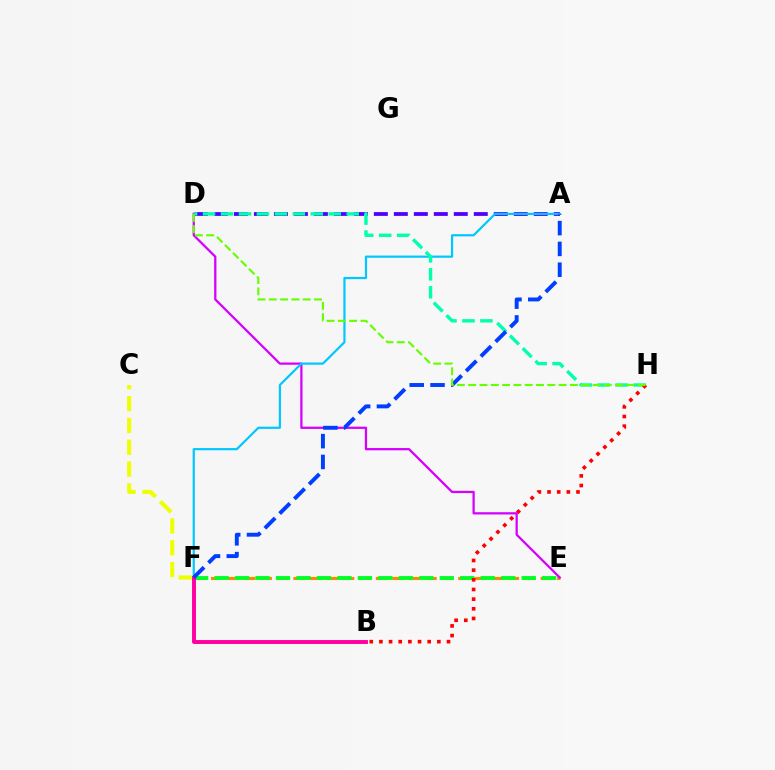{('A', 'D'): [{'color': '#4f00ff', 'line_style': 'dashed', 'thickness': 2.72}], ('E', 'F'): [{'color': '#ff8800', 'line_style': 'dashed', 'thickness': 2.24}, {'color': '#00ff27', 'line_style': 'dashed', 'thickness': 2.78}], ('D', 'E'): [{'color': '#d600ff', 'line_style': 'solid', 'thickness': 1.62}], ('A', 'F'): [{'color': '#00c7ff', 'line_style': 'solid', 'thickness': 1.59}, {'color': '#003fff', 'line_style': 'dashed', 'thickness': 2.83}], ('C', 'F'): [{'color': '#eeff00', 'line_style': 'dashed', 'thickness': 2.97}], ('B', 'F'): [{'color': '#ff00a0', 'line_style': 'solid', 'thickness': 2.82}], ('D', 'H'): [{'color': '#00ffaf', 'line_style': 'dashed', 'thickness': 2.44}, {'color': '#66ff00', 'line_style': 'dashed', 'thickness': 1.53}], ('B', 'H'): [{'color': '#ff0000', 'line_style': 'dotted', 'thickness': 2.62}]}